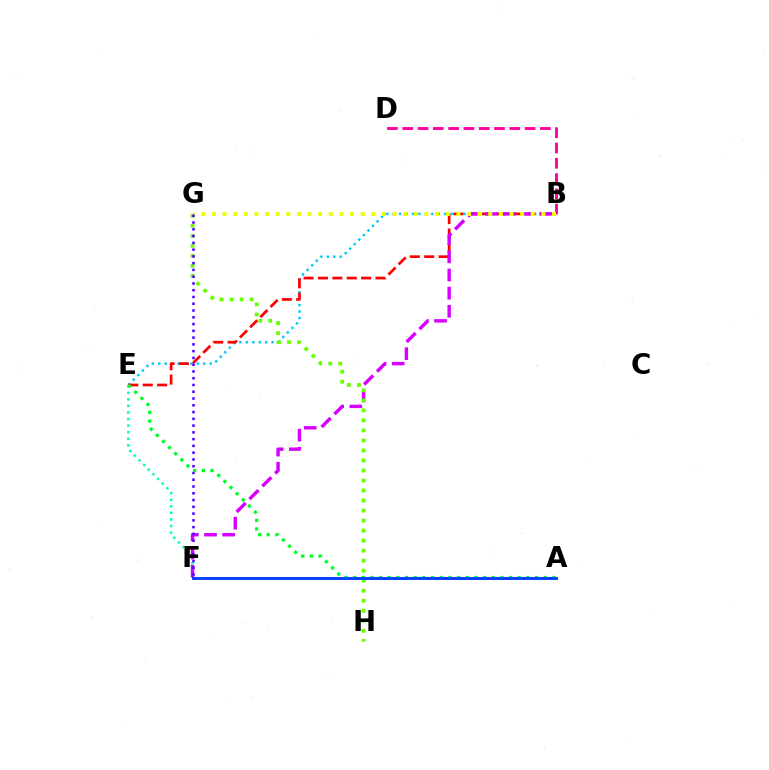{('B', 'E'): [{'color': '#00c7ff', 'line_style': 'dotted', 'thickness': 1.75}, {'color': '#ff0000', 'line_style': 'dashed', 'thickness': 1.95}], ('A', 'F'): [{'color': '#ff8800', 'line_style': 'dotted', 'thickness': 2.19}, {'color': '#003fff', 'line_style': 'solid', 'thickness': 2.1}], ('B', 'D'): [{'color': '#ff00a0', 'line_style': 'dashed', 'thickness': 2.08}], ('E', 'F'): [{'color': '#00ffaf', 'line_style': 'dotted', 'thickness': 1.78}], ('B', 'F'): [{'color': '#d600ff', 'line_style': 'dashed', 'thickness': 2.47}], ('G', 'H'): [{'color': '#66ff00', 'line_style': 'dotted', 'thickness': 2.72}], ('B', 'G'): [{'color': '#eeff00', 'line_style': 'dotted', 'thickness': 2.89}], ('F', 'G'): [{'color': '#4f00ff', 'line_style': 'dotted', 'thickness': 1.84}], ('A', 'E'): [{'color': '#00ff27', 'line_style': 'dotted', 'thickness': 2.36}]}